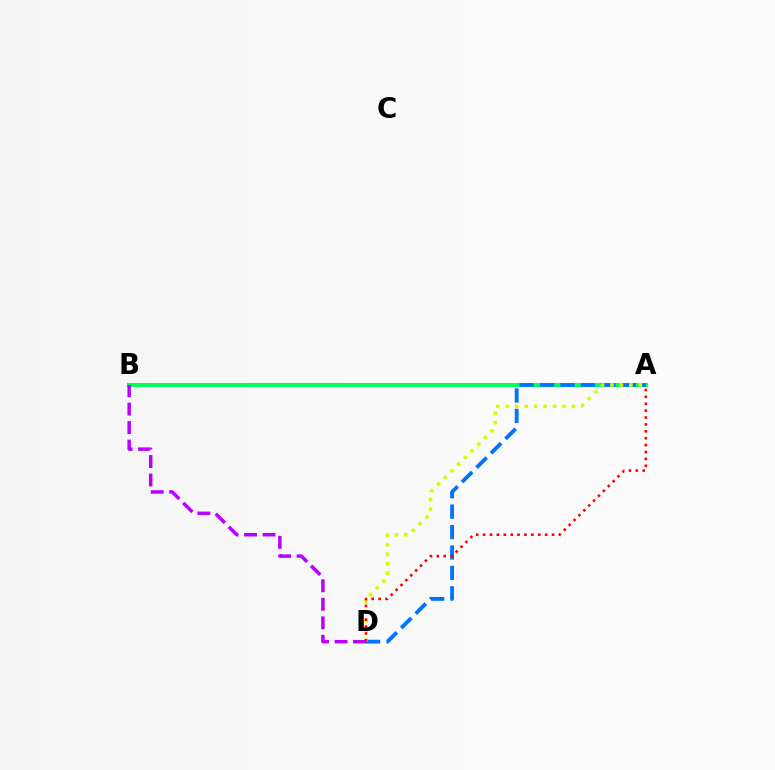{('A', 'B'): [{'color': '#00ff5c', 'line_style': 'solid', 'thickness': 2.92}], ('A', 'D'): [{'color': '#0074ff', 'line_style': 'dashed', 'thickness': 2.78}, {'color': '#d1ff00', 'line_style': 'dotted', 'thickness': 2.57}, {'color': '#ff0000', 'line_style': 'dotted', 'thickness': 1.87}], ('B', 'D'): [{'color': '#b900ff', 'line_style': 'dashed', 'thickness': 2.51}]}